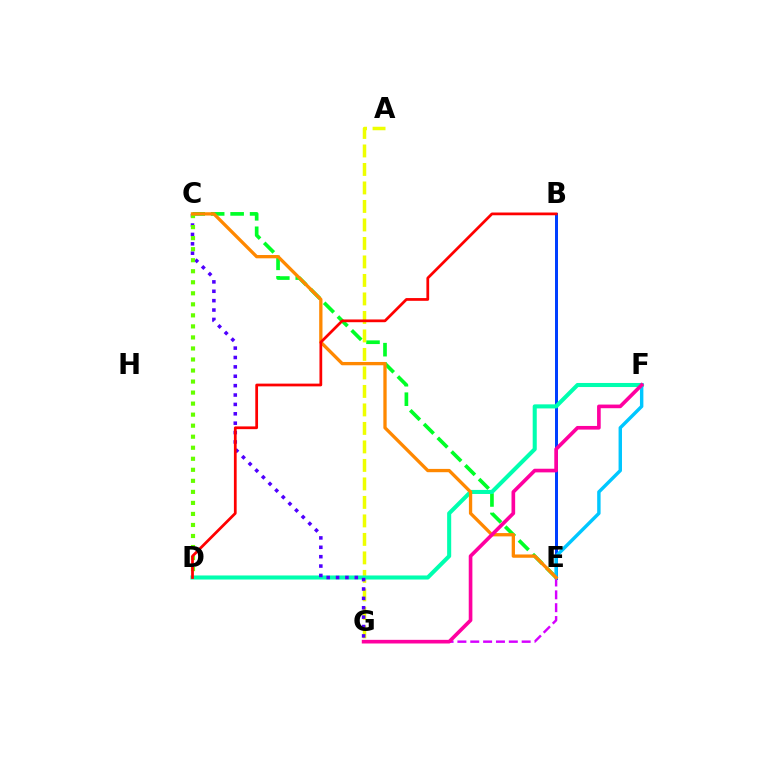{('C', 'E'): [{'color': '#00ff27', 'line_style': 'dashed', 'thickness': 2.64}, {'color': '#ff8800', 'line_style': 'solid', 'thickness': 2.38}], ('B', 'E'): [{'color': '#003fff', 'line_style': 'solid', 'thickness': 2.15}], ('A', 'G'): [{'color': '#eeff00', 'line_style': 'dashed', 'thickness': 2.51}], ('D', 'F'): [{'color': '#00ffaf', 'line_style': 'solid', 'thickness': 2.93}], ('E', 'G'): [{'color': '#d600ff', 'line_style': 'dashed', 'thickness': 1.75}], ('C', 'G'): [{'color': '#4f00ff', 'line_style': 'dotted', 'thickness': 2.55}], ('E', 'F'): [{'color': '#00c7ff', 'line_style': 'solid', 'thickness': 2.46}], ('C', 'D'): [{'color': '#66ff00', 'line_style': 'dotted', 'thickness': 3.0}], ('F', 'G'): [{'color': '#ff00a0', 'line_style': 'solid', 'thickness': 2.63}], ('B', 'D'): [{'color': '#ff0000', 'line_style': 'solid', 'thickness': 1.98}]}